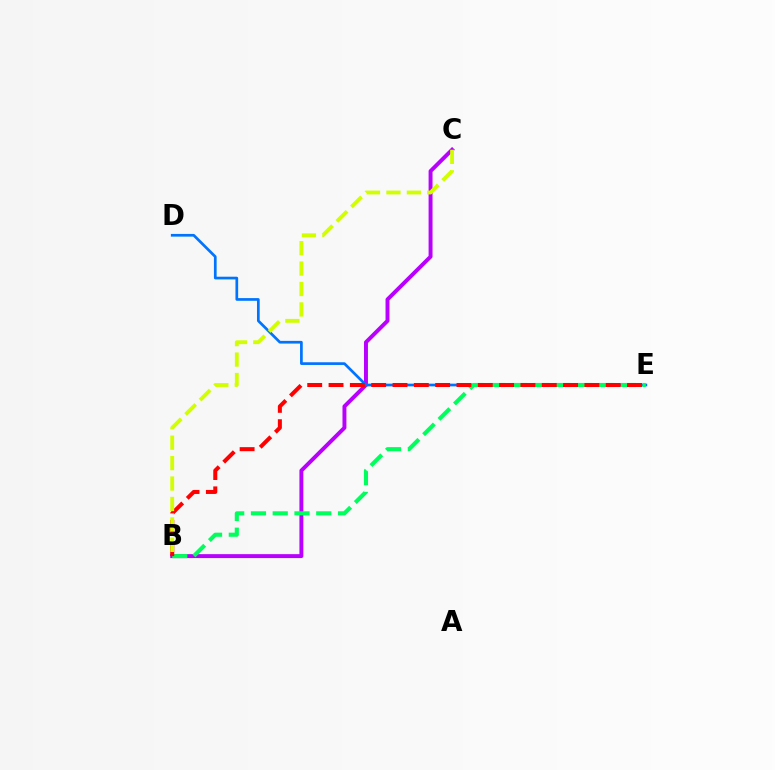{('B', 'C'): [{'color': '#b900ff', 'line_style': 'solid', 'thickness': 2.83}, {'color': '#d1ff00', 'line_style': 'dashed', 'thickness': 2.78}], ('D', 'E'): [{'color': '#0074ff', 'line_style': 'solid', 'thickness': 1.95}], ('B', 'E'): [{'color': '#00ff5c', 'line_style': 'dashed', 'thickness': 2.96}, {'color': '#ff0000', 'line_style': 'dashed', 'thickness': 2.9}]}